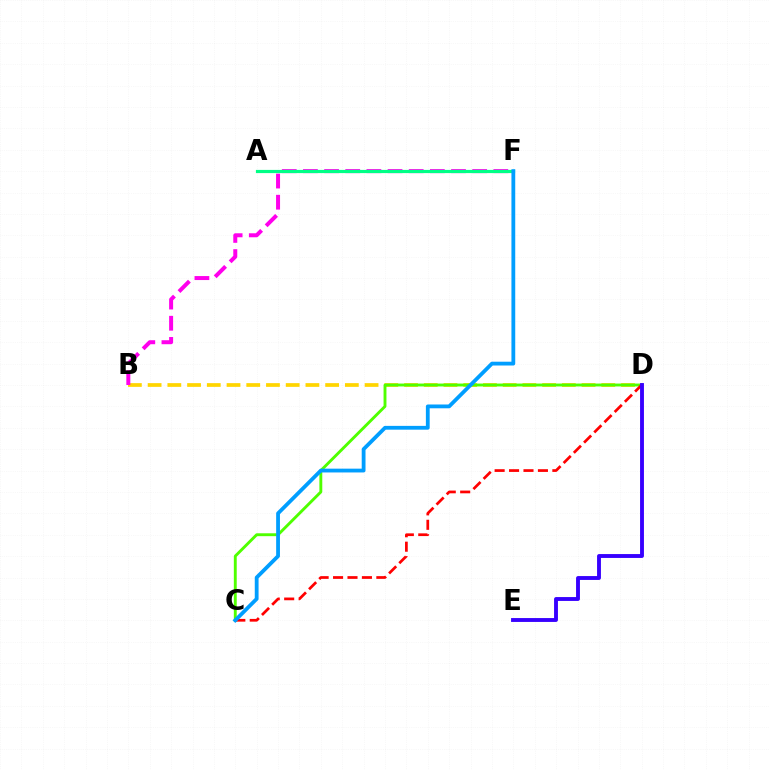{('B', 'D'): [{'color': '#ffd500', 'line_style': 'dashed', 'thickness': 2.68}], ('B', 'F'): [{'color': '#ff00ed', 'line_style': 'dashed', 'thickness': 2.87}], ('C', 'D'): [{'color': '#4fff00', 'line_style': 'solid', 'thickness': 2.08}, {'color': '#ff0000', 'line_style': 'dashed', 'thickness': 1.96}], ('D', 'E'): [{'color': '#3700ff', 'line_style': 'solid', 'thickness': 2.79}], ('A', 'F'): [{'color': '#00ff86', 'line_style': 'solid', 'thickness': 2.3}], ('C', 'F'): [{'color': '#009eff', 'line_style': 'solid', 'thickness': 2.73}]}